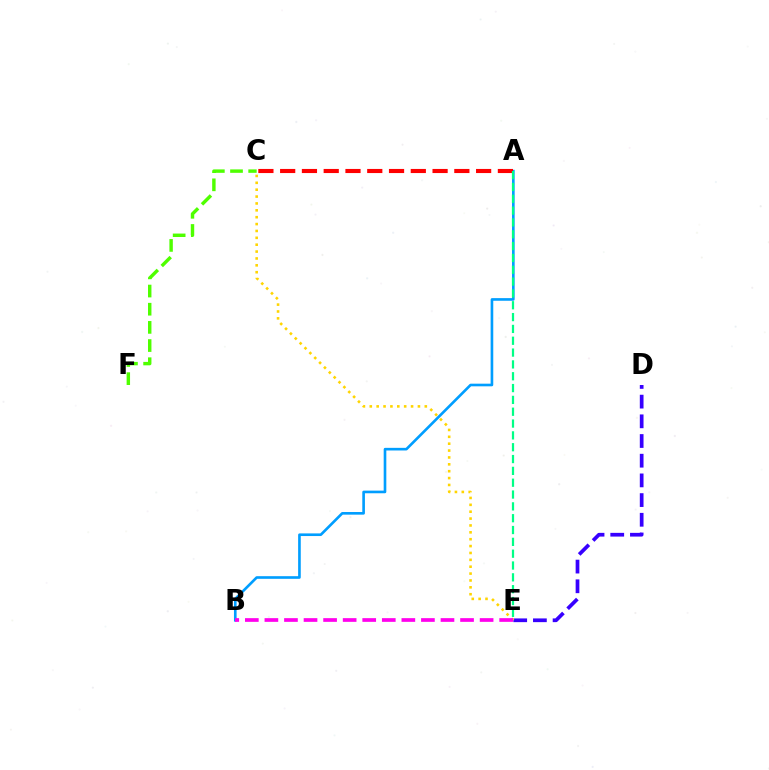{('D', 'E'): [{'color': '#3700ff', 'line_style': 'dashed', 'thickness': 2.67}], ('C', 'F'): [{'color': '#4fff00', 'line_style': 'dashed', 'thickness': 2.47}], ('A', 'B'): [{'color': '#009eff', 'line_style': 'solid', 'thickness': 1.9}], ('C', 'E'): [{'color': '#ffd500', 'line_style': 'dotted', 'thickness': 1.87}], ('B', 'E'): [{'color': '#ff00ed', 'line_style': 'dashed', 'thickness': 2.66}], ('A', 'C'): [{'color': '#ff0000', 'line_style': 'dashed', 'thickness': 2.96}], ('A', 'E'): [{'color': '#00ff86', 'line_style': 'dashed', 'thickness': 1.61}]}